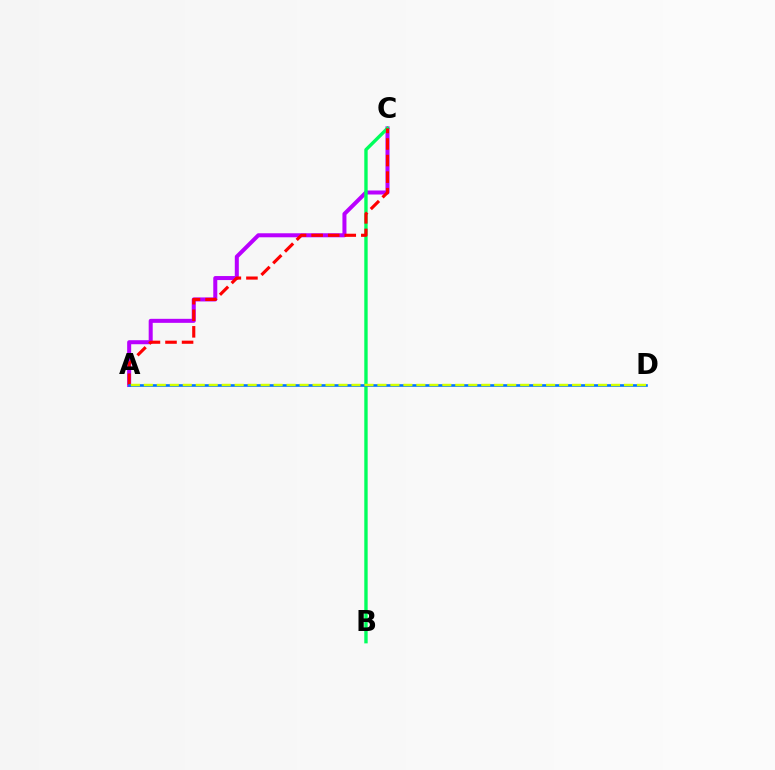{('A', 'C'): [{'color': '#b900ff', 'line_style': 'solid', 'thickness': 2.89}, {'color': '#ff0000', 'line_style': 'dashed', 'thickness': 2.25}], ('B', 'C'): [{'color': '#00ff5c', 'line_style': 'solid', 'thickness': 2.43}], ('A', 'D'): [{'color': '#0074ff', 'line_style': 'solid', 'thickness': 1.89}, {'color': '#d1ff00', 'line_style': 'dashed', 'thickness': 1.76}]}